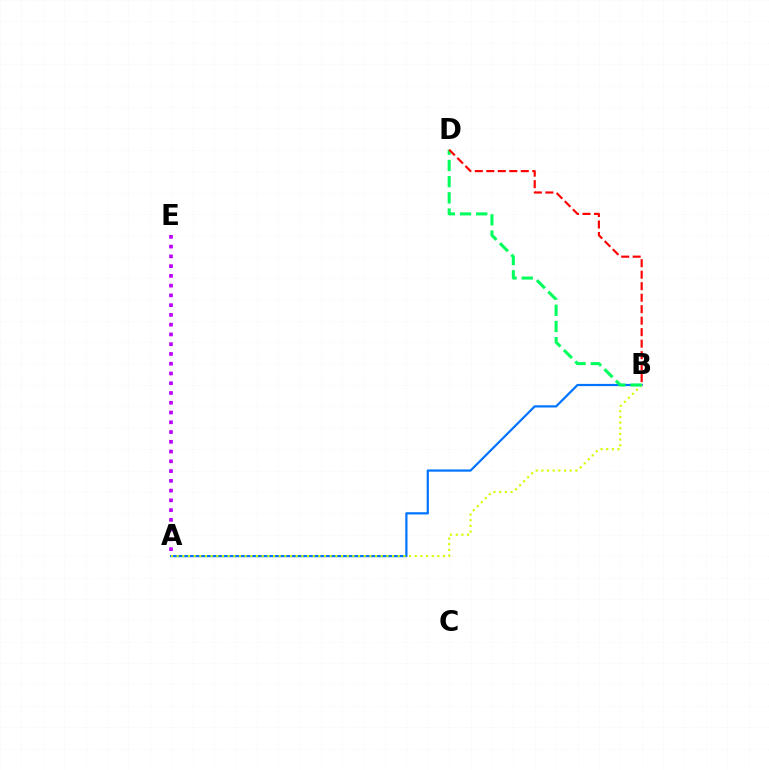{('A', 'B'): [{'color': '#0074ff', 'line_style': 'solid', 'thickness': 1.59}, {'color': '#d1ff00', 'line_style': 'dotted', 'thickness': 1.54}], ('A', 'E'): [{'color': '#b900ff', 'line_style': 'dotted', 'thickness': 2.65}], ('B', 'D'): [{'color': '#00ff5c', 'line_style': 'dashed', 'thickness': 2.2}, {'color': '#ff0000', 'line_style': 'dashed', 'thickness': 1.56}]}